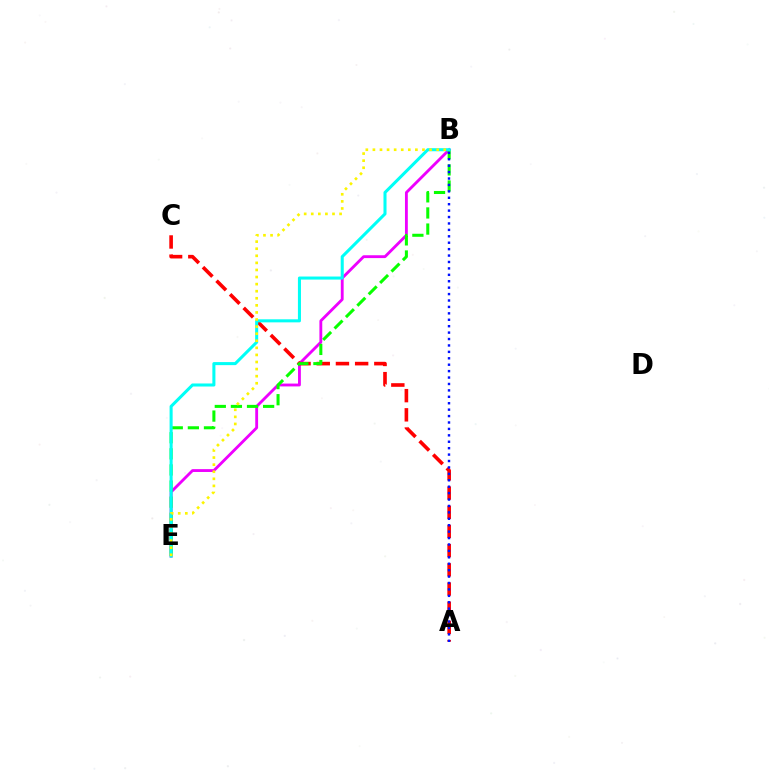{('B', 'E'): [{'color': '#ee00ff', 'line_style': 'solid', 'thickness': 2.05}, {'color': '#08ff00', 'line_style': 'dashed', 'thickness': 2.19}, {'color': '#00fff6', 'line_style': 'solid', 'thickness': 2.19}, {'color': '#fcf500', 'line_style': 'dotted', 'thickness': 1.92}], ('A', 'C'): [{'color': '#ff0000', 'line_style': 'dashed', 'thickness': 2.61}], ('A', 'B'): [{'color': '#0010ff', 'line_style': 'dotted', 'thickness': 1.74}]}